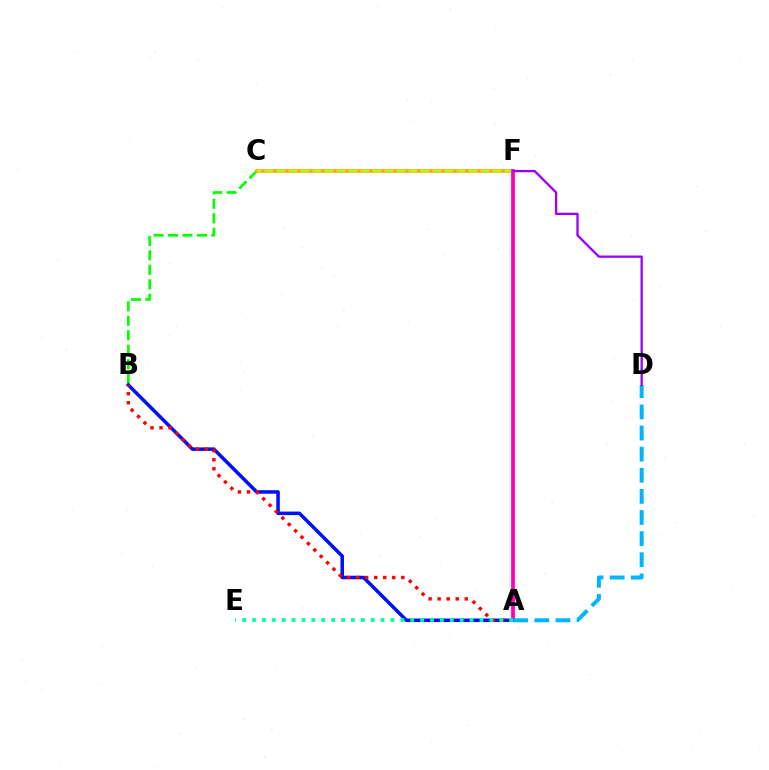{('B', 'C'): [{'color': '#08ff00', 'line_style': 'dashed', 'thickness': 1.97}], ('C', 'F'): [{'color': '#ffa500', 'line_style': 'solid', 'thickness': 2.56}, {'color': '#b3ff00', 'line_style': 'dashed', 'thickness': 1.63}], ('A', 'F'): [{'color': '#ff00bd', 'line_style': 'solid', 'thickness': 2.7}], ('A', 'B'): [{'color': '#0010ff', 'line_style': 'solid', 'thickness': 2.54}, {'color': '#ff0000', 'line_style': 'dotted', 'thickness': 2.46}], ('A', 'E'): [{'color': '#00ff9d', 'line_style': 'dotted', 'thickness': 2.69}], ('A', 'D'): [{'color': '#00b5ff', 'line_style': 'dashed', 'thickness': 2.87}], ('D', 'F'): [{'color': '#9b00ff', 'line_style': 'solid', 'thickness': 1.66}]}